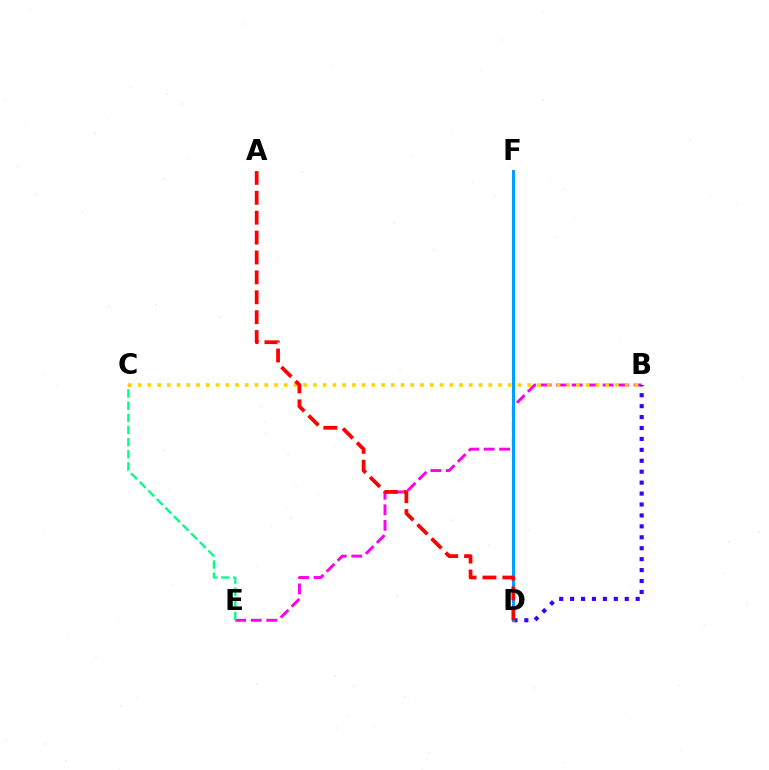{('B', 'E'): [{'color': '#ff00ed', 'line_style': 'dashed', 'thickness': 2.11}], ('B', 'D'): [{'color': '#3700ff', 'line_style': 'dotted', 'thickness': 2.97}], ('D', 'F'): [{'color': '#4fff00', 'line_style': 'dotted', 'thickness': 2.02}, {'color': '#009eff', 'line_style': 'solid', 'thickness': 2.16}], ('B', 'C'): [{'color': '#ffd500', 'line_style': 'dotted', 'thickness': 2.65}], ('A', 'D'): [{'color': '#ff0000', 'line_style': 'dashed', 'thickness': 2.7}], ('C', 'E'): [{'color': '#00ff86', 'line_style': 'dashed', 'thickness': 1.65}]}